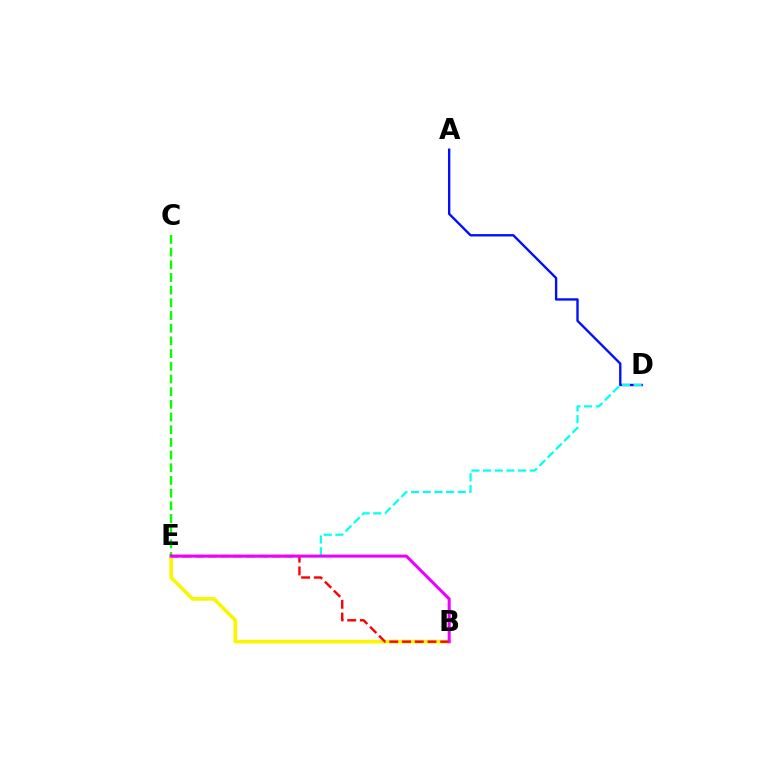{('B', 'E'): [{'color': '#fcf500', 'line_style': 'solid', 'thickness': 2.61}, {'color': '#ff0000', 'line_style': 'dashed', 'thickness': 1.73}, {'color': '#ee00ff', 'line_style': 'solid', 'thickness': 2.19}], ('A', 'D'): [{'color': '#0010ff', 'line_style': 'solid', 'thickness': 1.7}], ('D', 'E'): [{'color': '#00fff6', 'line_style': 'dashed', 'thickness': 1.59}], ('C', 'E'): [{'color': '#08ff00', 'line_style': 'dashed', 'thickness': 1.72}]}